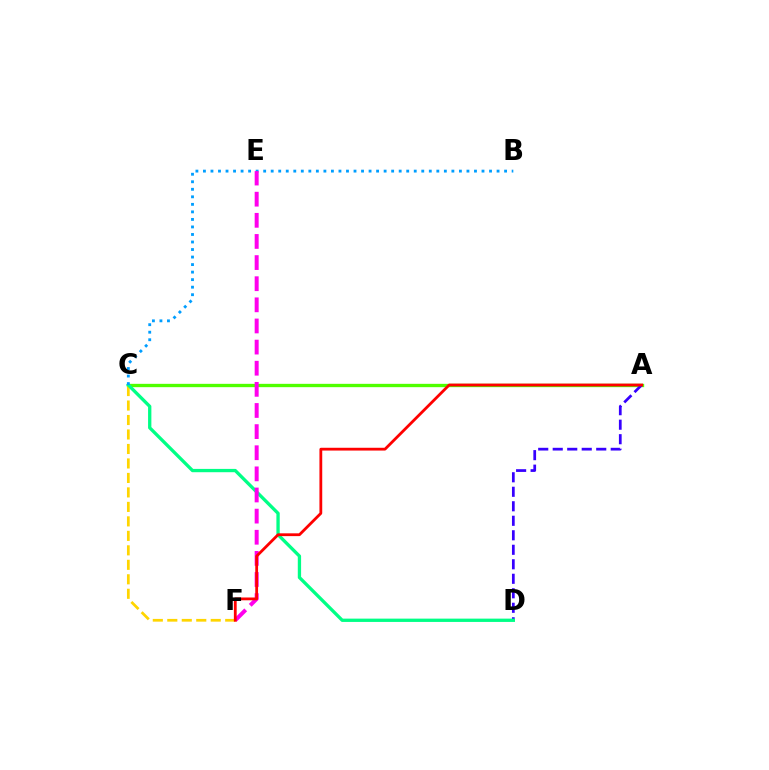{('A', 'C'): [{'color': '#4fff00', 'line_style': 'solid', 'thickness': 2.4}], ('C', 'F'): [{'color': '#ffd500', 'line_style': 'dashed', 'thickness': 1.97}], ('A', 'D'): [{'color': '#3700ff', 'line_style': 'dashed', 'thickness': 1.97}], ('C', 'D'): [{'color': '#00ff86', 'line_style': 'solid', 'thickness': 2.38}], ('B', 'C'): [{'color': '#009eff', 'line_style': 'dotted', 'thickness': 2.05}], ('E', 'F'): [{'color': '#ff00ed', 'line_style': 'dashed', 'thickness': 2.87}], ('A', 'F'): [{'color': '#ff0000', 'line_style': 'solid', 'thickness': 2.01}]}